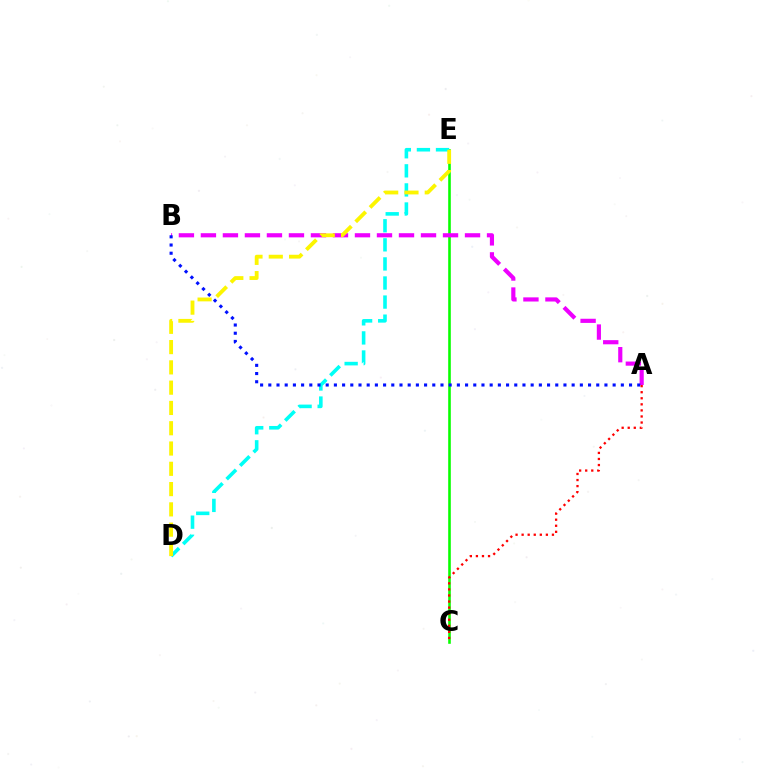{('C', 'E'): [{'color': '#08ff00', 'line_style': 'solid', 'thickness': 1.88}], ('D', 'E'): [{'color': '#00fff6', 'line_style': 'dashed', 'thickness': 2.59}, {'color': '#fcf500', 'line_style': 'dashed', 'thickness': 2.76}], ('A', 'B'): [{'color': '#ee00ff', 'line_style': 'dashed', 'thickness': 2.99}, {'color': '#0010ff', 'line_style': 'dotted', 'thickness': 2.23}], ('A', 'C'): [{'color': '#ff0000', 'line_style': 'dotted', 'thickness': 1.65}]}